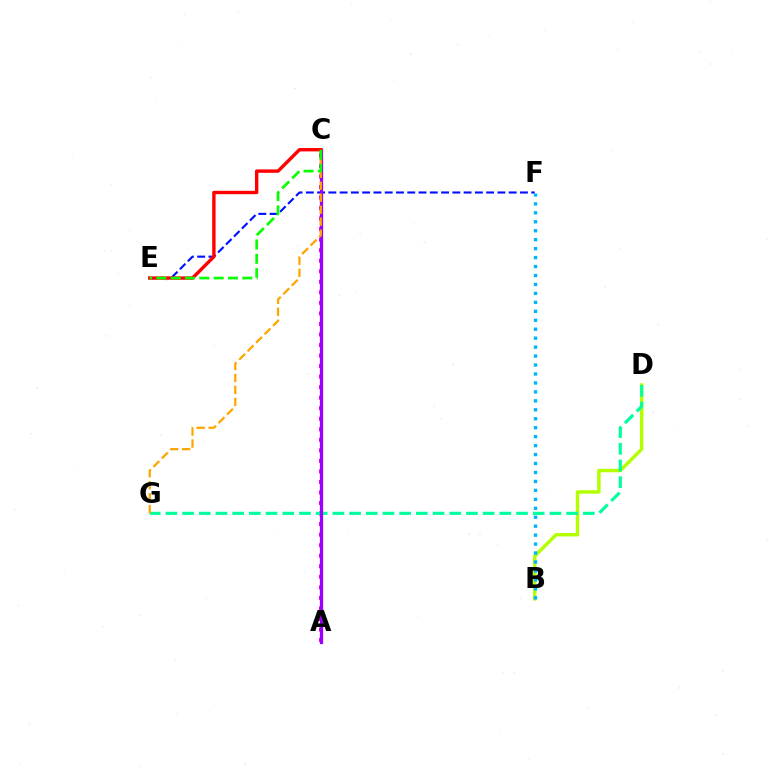{('A', 'C'): [{'color': '#ff00bd', 'line_style': 'dotted', 'thickness': 2.86}, {'color': '#9b00ff', 'line_style': 'solid', 'thickness': 2.34}], ('B', 'D'): [{'color': '#b3ff00', 'line_style': 'solid', 'thickness': 2.48}], ('D', 'G'): [{'color': '#00ff9d', 'line_style': 'dashed', 'thickness': 2.27}], ('E', 'F'): [{'color': '#0010ff', 'line_style': 'dashed', 'thickness': 1.53}], ('B', 'F'): [{'color': '#00b5ff', 'line_style': 'dotted', 'thickness': 2.43}], ('C', 'G'): [{'color': '#ffa500', 'line_style': 'dashed', 'thickness': 1.63}], ('C', 'E'): [{'color': '#ff0000', 'line_style': 'solid', 'thickness': 2.44}, {'color': '#08ff00', 'line_style': 'dashed', 'thickness': 1.95}]}